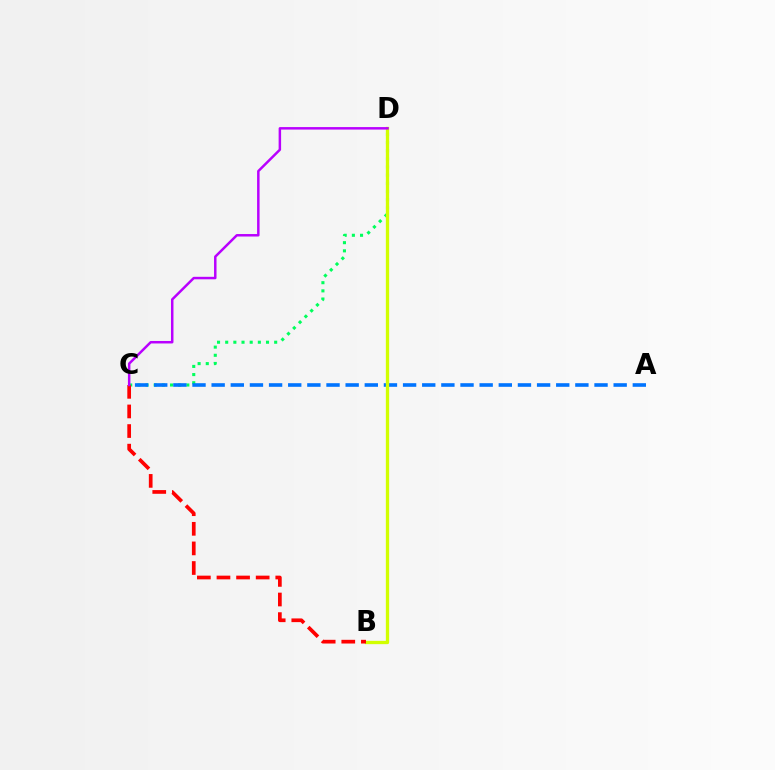{('C', 'D'): [{'color': '#00ff5c', 'line_style': 'dotted', 'thickness': 2.22}, {'color': '#b900ff', 'line_style': 'solid', 'thickness': 1.79}], ('A', 'C'): [{'color': '#0074ff', 'line_style': 'dashed', 'thickness': 2.6}], ('B', 'D'): [{'color': '#d1ff00', 'line_style': 'solid', 'thickness': 2.39}], ('B', 'C'): [{'color': '#ff0000', 'line_style': 'dashed', 'thickness': 2.66}]}